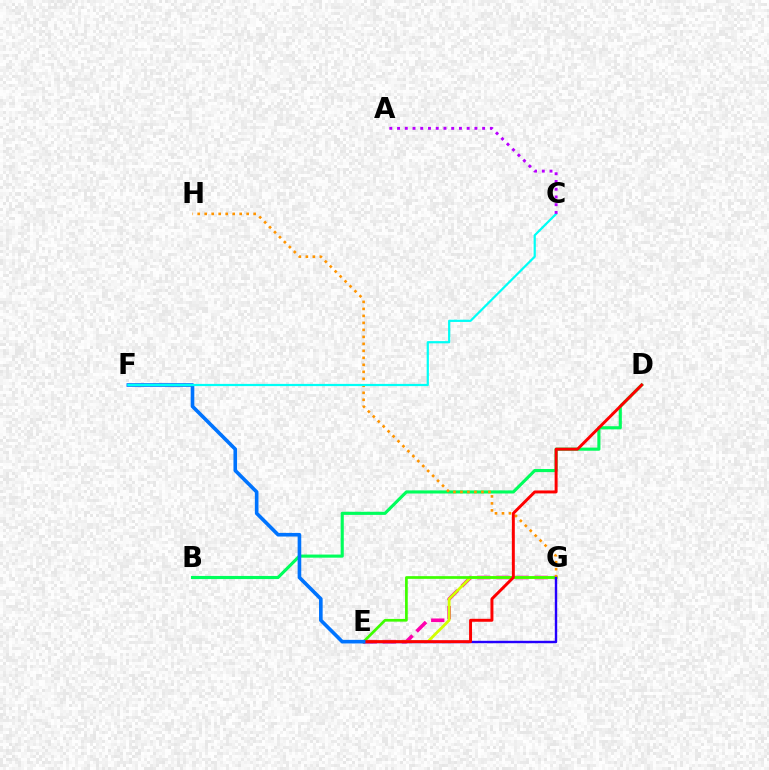{('B', 'D'): [{'color': '#00ff5c', 'line_style': 'solid', 'thickness': 2.24}], ('E', 'G'): [{'color': '#ff00ac', 'line_style': 'dashed', 'thickness': 2.59}, {'color': '#d1ff00', 'line_style': 'solid', 'thickness': 2.01}, {'color': '#3dff00', 'line_style': 'solid', 'thickness': 1.95}, {'color': '#2500ff', 'line_style': 'solid', 'thickness': 1.73}], ('G', 'H'): [{'color': '#ff9400', 'line_style': 'dotted', 'thickness': 1.9}], ('D', 'E'): [{'color': '#ff0000', 'line_style': 'solid', 'thickness': 2.12}], ('E', 'F'): [{'color': '#0074ff', 'line_style': 'solid', 'thickness': 2.61}], ('C', 'F'): [{'color': '#00fff6', 'line_style': 'solid', 'thickness': 1.59}], ('A', 'C'): [{'color': '#b900ff', 'line_style': 'dotted', 'thickness': 2.1}]}